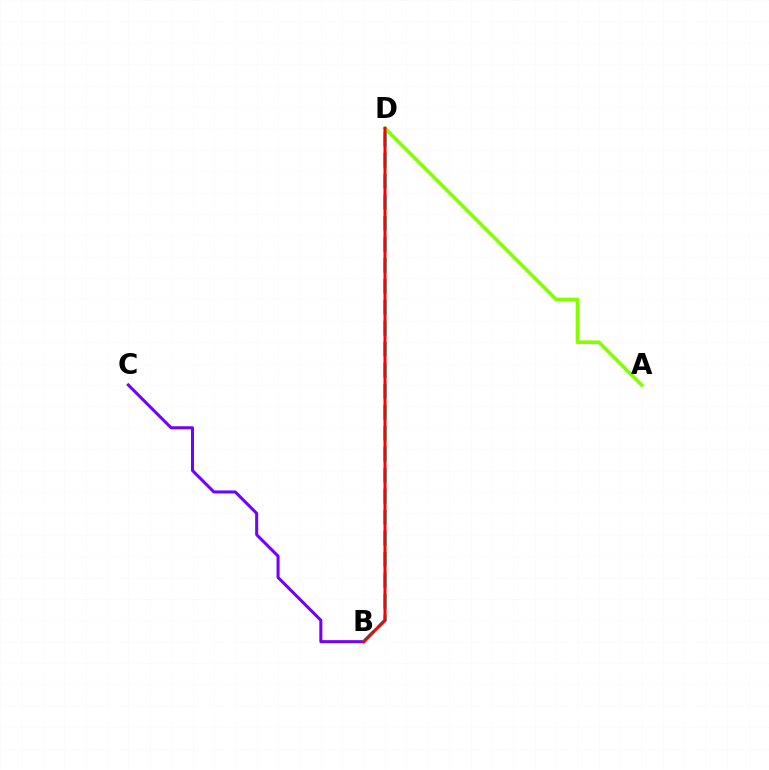{('B', 'C'): [{'color': '#7200ff', 'line_style': 'solid', 'thickness': 2.18}], ('B', 'D'): [{'color': '#00fff6', 'line_style': 'dashed', 'thickness': 2.85}, {'color': '#ff0000', 'line_style': 'solid', 'thickness': 2.19}], ('A', 'D'): [{'color': '#84ff00', 'line_style': 'solid', 'thickness': 2.64}]}